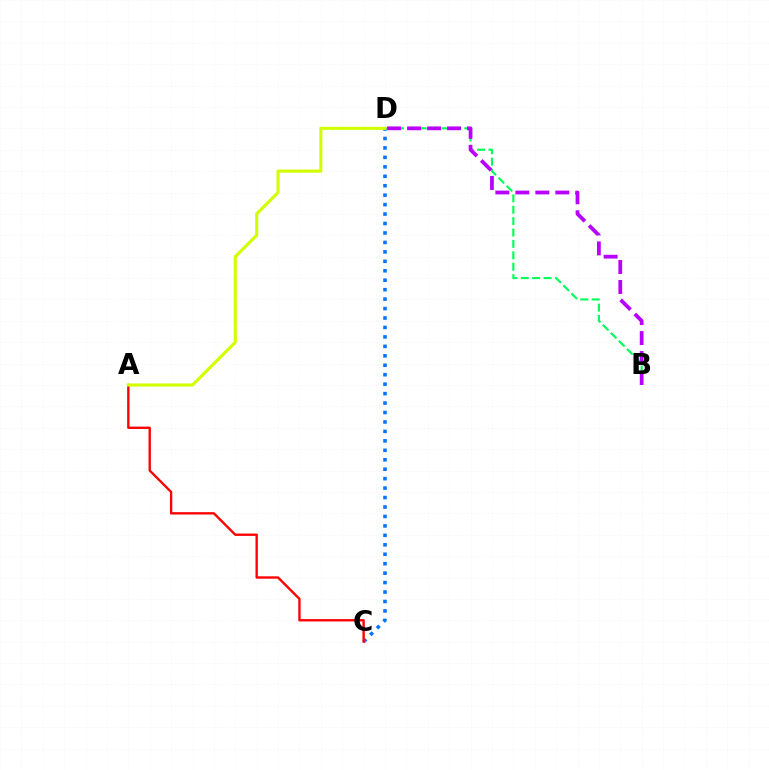{('B', 'D'): [{'color': '#00ff5c', 'line_style': 'dashed', 'thickness': 1.55}, {'color': '#b900ff', 'line_style': 'dashed', 'thickness': 2.71}], ('C', 'D'): [{'color': '#0074ff', 'line_style': 'dotted', 'thickness': 2.57}], ('A', 'C'): [{'color': '#ff0000', 'line_style': 'solid', 'thickness': 1.7}], ('A', 'D'): [{'color': '#d1ff00', 'line_style': 'solid', 'thickness': 2.24}]}